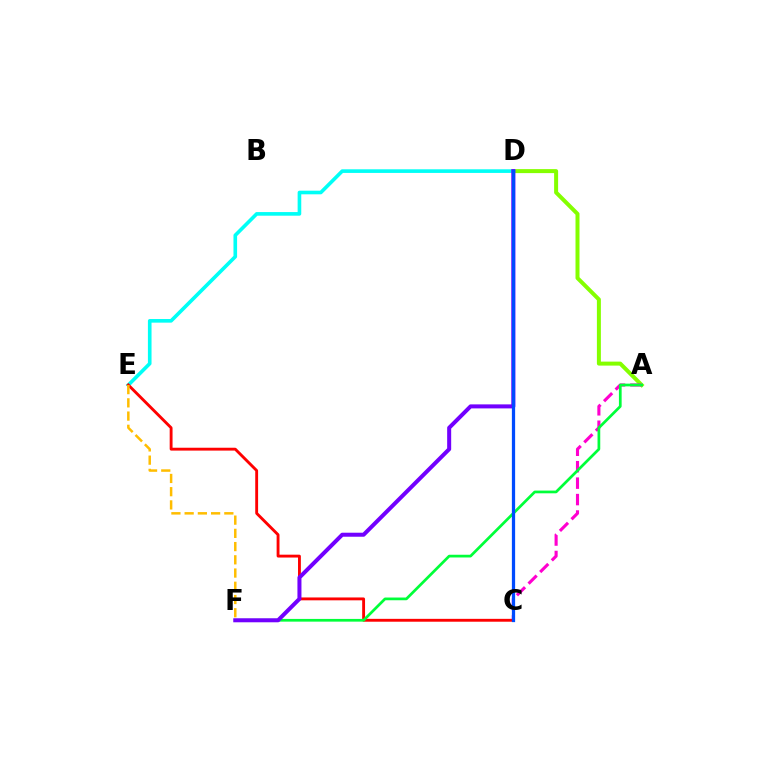{('A', 'D'): [{'color': '#84ff00', 'line_style': 'solid', 'thickness': 2.87}], ('A', 'C'): [{'color': '#ff00cf', 'line_style': 'dashed', 'thickness': 2.23}], ('D', 'E'): [{'color': '#00fff6', 'line_style': 'solid', 'thickness': 2.61}], ('C', 'E'): [{'color': '#ff0000', 'line_style': 'solid', 'thickness': 2.06}], ('E', 'F'): [{'color': '#ffbd00', 'line_style': 'dashed', 'thickness': 1.8}], ('A', 'F'): [{'color': '#00ff39', 'line_style': 'solid', 'thickness': 1.96}], ('D', 'F'): [{'color': '#7200ff', 'line_style': 'solid', 'thickness': 2.89}], ('C', 'D'): [{'color': '#004bff', 'line_style': 'solid', 'thickness': 2.34}]}